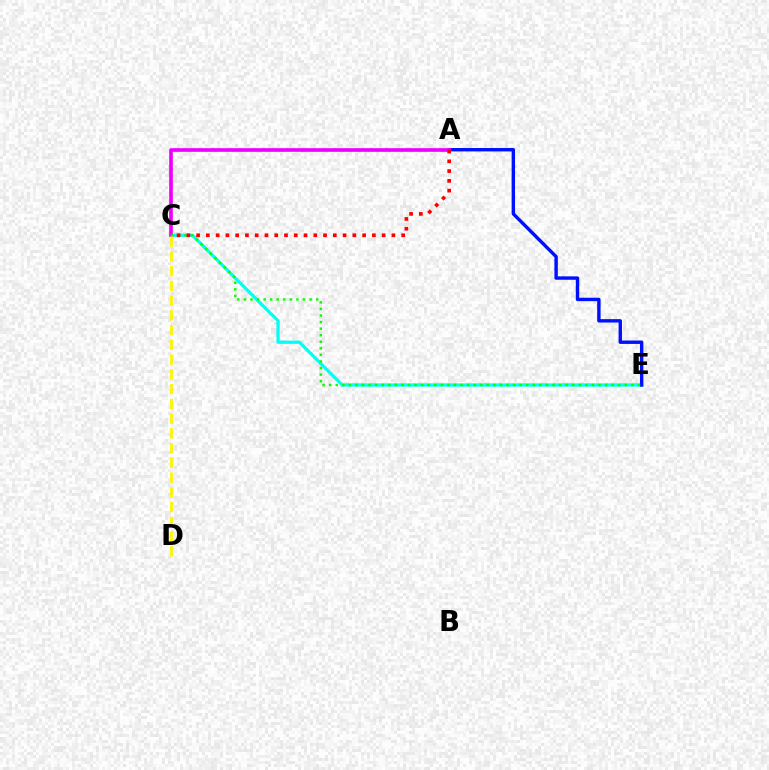{('C', 'E'): [{'color': '#00fff6', 'line_style': 'solid', 'thickness': 2.34}, {'color': '#08ff00', 'line_style': 'dotted', 'thickness': 1.78}], ('A', 'E'): [{'color': '#0010ff', 'line_style': 'solid', 'thickness': 2.45}], ('A', 'C'): [{'color': '#ee00ff', 'line_style': 'solid', 'thickness': 2.63}, {'color': '#ff0000', 'line_style': 'dotted', 'thickness': 2.65}], ('C', 'D'): [{'color': '#fcf500', 'line_style': 'dashed', 'thickness': 2.0}]}